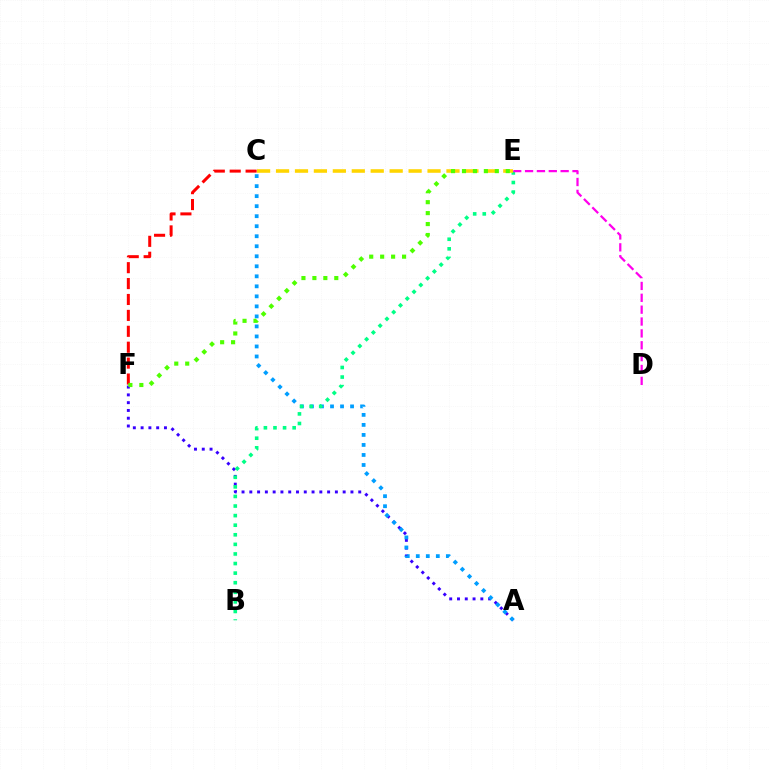{('A', 'F'): [{'color': '#3700ff', 'line_style': 'dotted', 'thickness': 2.11}], ('C', 'F'): [{'color': '#ff0000', 'line_style': 'dashed', 'thickness': 2.16}], ('A', 'C'): [{'color': '#009eff', 'line_style': 'dotted', 'thickness': 2.72}], ('B', 'E'): [{'color': '#00ff86', 'line_style': 'dotted', 'thickness': 2.6}], ('C', 'E'): [{'color': '#ffd500', 'line_style': 'dashed', 'thickness': 2.57}], ('D', 'E'): [{'color': '#ff00ed', 'line_style': 'dashed', 'thickness': 1.61}], ('E', 'F'): [{'color': '#4fff00', 'line_style': 'dotted', 'thickness': 2.97}]}